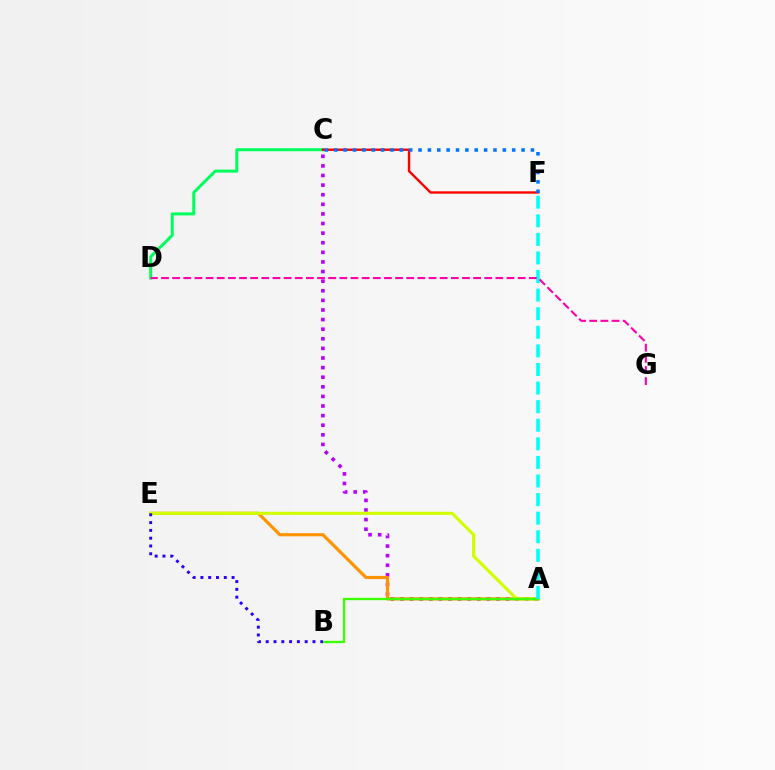{('C', 'D'): [{'color': '#00ff5c', 'line_style': 'solid', 'thickness': 2.16}], ('A', 'C'): [{'color': '#b900ff', 'line_style': 'dotted', 'thickness': 2.61}], ('C', 'F'): [{'color': '#ff0000', 'line_style': 'solid', 'thickness': 1.71}, {'color': '#0074ff', 'line_style': 'dotted', 'thickness': 2.54}], ('A', 'E'): [{'color': '#ff9400', 'line_style': 'solid', 'thickness': 2.28}, {'color': '#d1ff00', 'line_style': 'solid', 'thickness': 2.23}], ('A', 'B'): [{'color': '#3dff00', 'line_style': 'solid', 'thickness': 1.69}], ('A', 'F'): [{'color': '#00fff6', 'line_style': 'dashed', 'thickness': 2.52}], ('B', 'E'): [{'color': '#2500ff', 'line_style': 'dotted', 'thickness': 2.12}], ('D', 'G'): [{'color': '#ff00ac', 'line_style': 'dashed', 'thickness': 1.51}]}